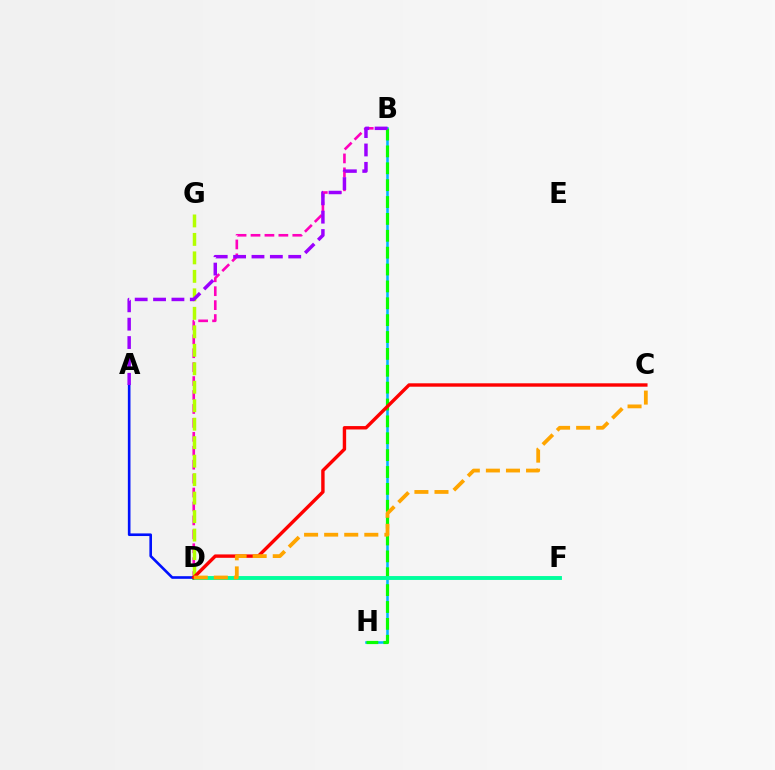{('B', 'D'): [{'color': '#ff00bd', 'line_style': 'dashed', 'thickness': 1.89}], ('B', 'H'): [{'color': '#00b5ff', 'line_style': 'solid', 'thickness': 1.84}, {'color': '#08ff00', 'line_style': 'dashed', 'thickness': 2.29}], ('D', 'G'): [{'color': '#b3ff00', 'line_style': 'dashed', 'thickness': 2.51}], ('D', 'F'): [{'color': '#00ff9d', 'line_style': 'solid', 'thickness': 2.8}], ('A', 'D'): [{'color': '#0010ff', 'line_style': 'solid', 'thickness': 1.89}], ('C', 'D'): [{'color': '#ff0000', 'line_style': 'solid', 'thickness': 2.45}, {'color': '#ffa500', 'line_style': 'dashed', 'thickness': 2.73}], ('A', 'B'): [{'color': '#9b00ff', 'line_style': 'dashed', 'thickness': 2.5}]}